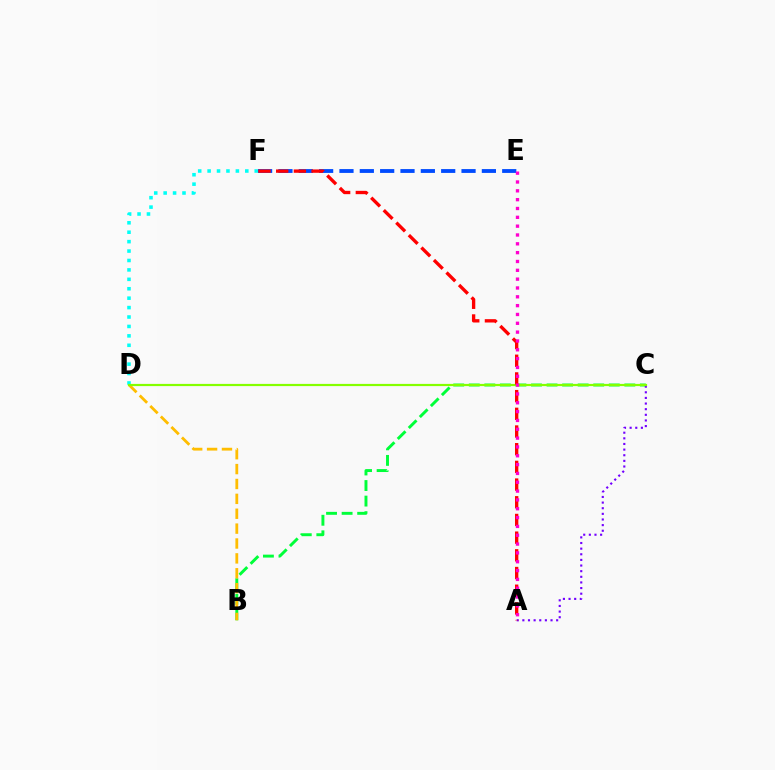{('B', 'C'): [{'color': '#00ff39', 'line_style': 'dashed', 'thickness': 2.11}], ('E', 'F'): [{'color': '#004bff', 'line_style': 'dashed', 'thickness': 2.76}], ('D', 'F'): [{'color': '#00fff6', 'line_style': 'dotted', 'thickness': 2.56}], ('B', 'D'): [{'color': '#ffbd00', 'line_style': 'dashed', 'thickness': 2.02}], ('A', 'C'): [{'color': '#7200ff', 'line_style': 'dotted', 'thickness': 1.53}], ('C', 'D'): [{'color': '#84ff00', 'line_style': 'solid', 'thickness': 1.59}], ('A', 'F'): [{'color': '#ff0000', 'line_style': 'dashed', 'thickness': 2.4}], ('A', 'E'): [{'color': '#ff00cf', 'line_style': 'dotted', 'thickness': 2.4}]}